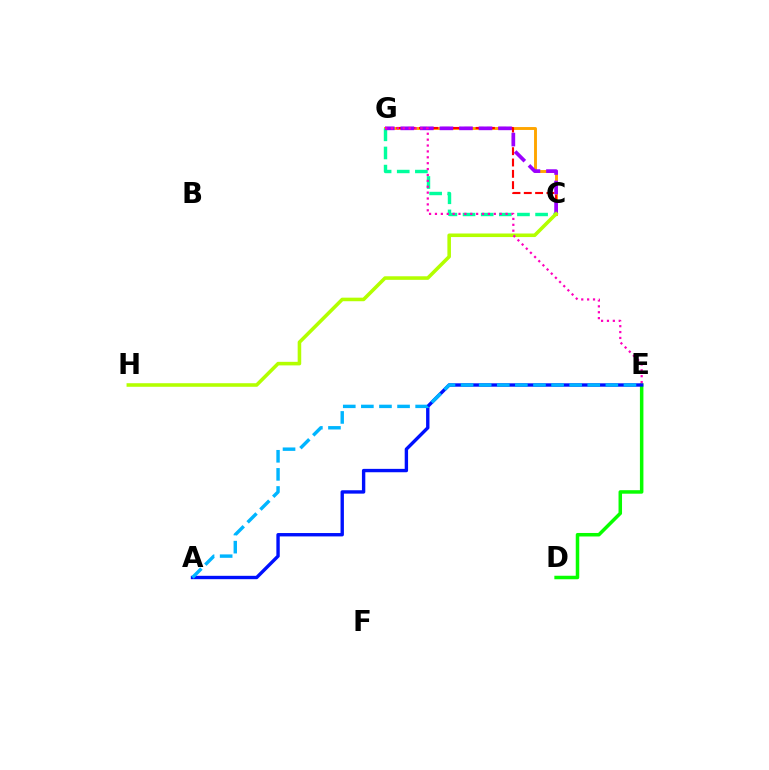{('D', 'E'): [{'color': '#08ff00', 'line_style': 'solid', 'thickness': 2.52}], ('C', 'G'): [{'color': '#ffa500', 'line_style': 'solid', 'thickness': 2.09}, {'color': '#ff0000', 'line_style': 'dashed', 'thickness': 1.54}, {'color': '#00ff9d', 'line_style': 'dashed', 'thickness': 2.46}, {'color': '#9b00ff', 'line_style': 'dashed', 'thickness': 2.66}], ('A', 'E'): [{'color': '#0010ff', 'line_style': 'solid', 'thickness': 2.43}, {'color': '#00b5ff', 'line_style': 'dashed', 'thickness': 2.46}], ('C', 'H'): [{'color': '#b3ff00', 'line_style': 'solid', 'thickness': 2.57}], ('E', 'G'): [{'color': '#ff00bd', 'line_style': 'dotted', 'thickness': 1.6}]}